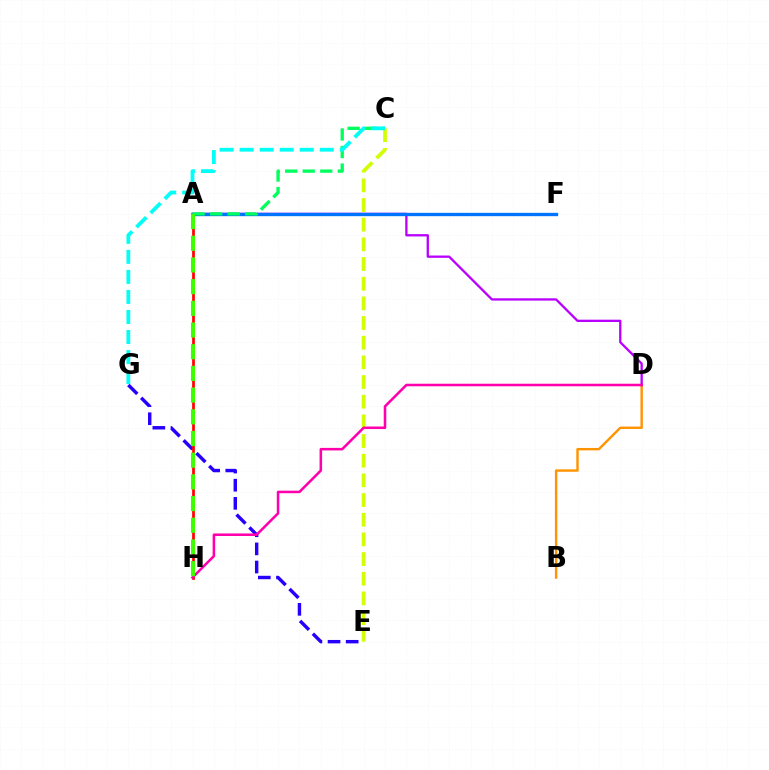{('E', 'G'): [{'color': '#2500ff', 'line_style': 'dashed', 'thickness': 2.46}], ('C', 'E'): [{'color': '#d1ff00', 'line_style': 'dashed', 'thickness': 2.67}], ('A', 'H'): [{'color': '#ff0000', 'line_style': 'solid', 'thickness': 1.96}, {'color': '#3dff00', 'line_style': 'dashed', 'thickness': 2.95}], ('B', 'D'): [{'color': '#ff9400', 'line_style': 'solid', 'thickness': 1.74}], ('A', 'D'): [{'color': '#b900ff', 'line_style': 'solid', 'thickness': 1.66}], ('D', 'H'): [{'color': '#ff00ac', 'line_style': 'solid', 'thickness': 1.83}], ('A', 'F'): [{'color': '#0074ff', 'line_style': 'solid', 'thickness': 2.39}], ('A', 'C'): [{'color': '#00ff5c', 'line_style': 'dashed', 'thickness': 2.38}], ('C', 'G'): [{'color': '#00fff6', 'line_style': 'dashed', 'thickness': 2.72}]}